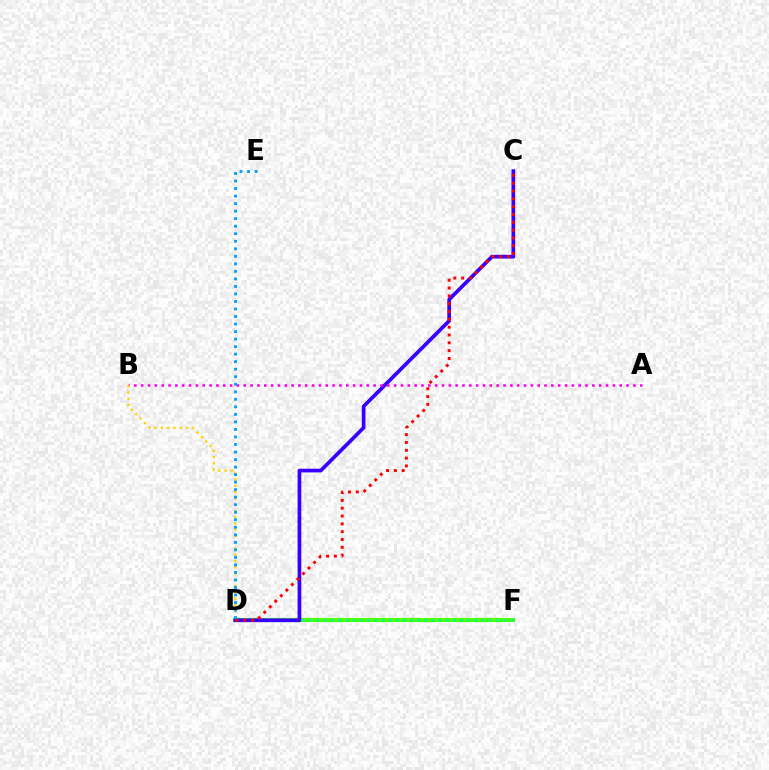{('D', 'F'): [{'color': '#4fff00', 'line_style': 'solid', 'thickness': 2.96}, {'color': '#00ff86', 'line_style': 'dotted', 'thickness': 1.95}], ('C', 'D'): [{'color': '#3700ff', 'line_style': 'solid', 'thickness': 2.67}, {'color': '#ff0000', 'line_style': 'dotted', 'thickness': 2.13}], ('A', 'B'): [{'color': '#ff00ed', 'line_style': 'dotted', 'thickness': 1.86}], ('B', 'D'): [{'color': '#ffd500', 'line_style': 'dotted', 'thickness': 1.7}], ('D', 'E'): [{'color': '#009eff', 'line_style': 'dotted', 'thickness': 2.05}]}